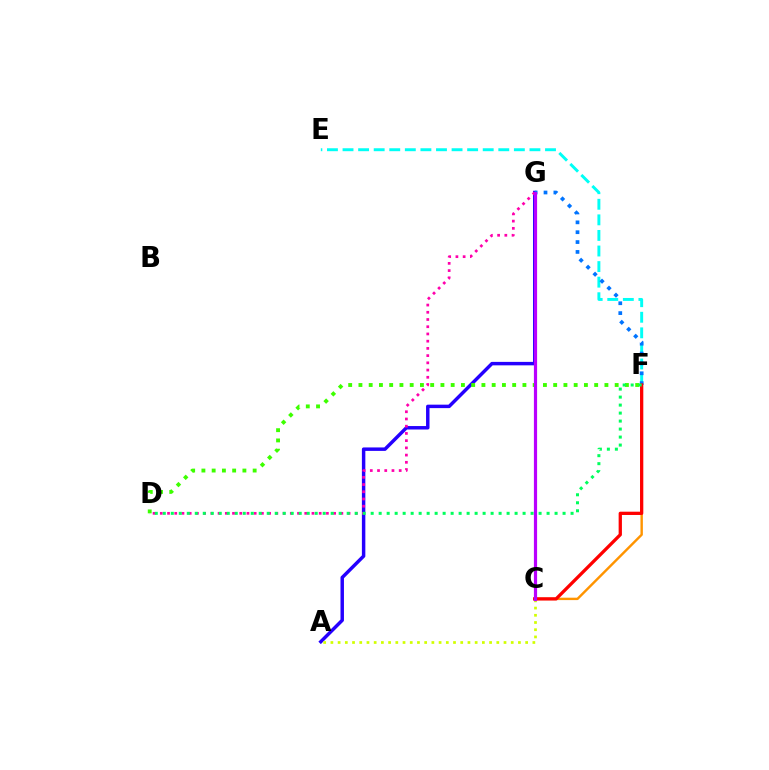{('E', 'F'): [{'color': '#00fff6', 'line_style': 'dashed', 'thickness': 2.12}], ('C', 'F'): [{'color': '#ff9400', 'line_style': 'solid', 'thickness': 1.74}, {'color': '#ff0000', 'line_style': 'solid', 'thickness': 2.36}], ('A', 'G'): [{'color': '#2500ff', 'line_style': 'solid', 'thickness': 2.49}], ('A', 'C'): [{'color': '#d1ff00', 'line_style': 'dotted', 'thickness': 1.96}], ('D', 'F'): [{'color': '#3dff00', 'line_style': 'dotted', 'thickness': 2.78}, {'color': '#00ff5c', 'line_style': 'dotted', 'thickness': 2.17}], ('F', 'G'): [{'color': '#0074ff', 'line_style': 'dotted', 'thickness': 2.68}], ('D', 'G'): [{'color': '#ff00ac', 'line_style': 'dotted', 'thickness': 1.96}], ('C', 'G'): [{'color': '#b900ff', 'line_style': 'solid', 'thickness': 2.3}]}